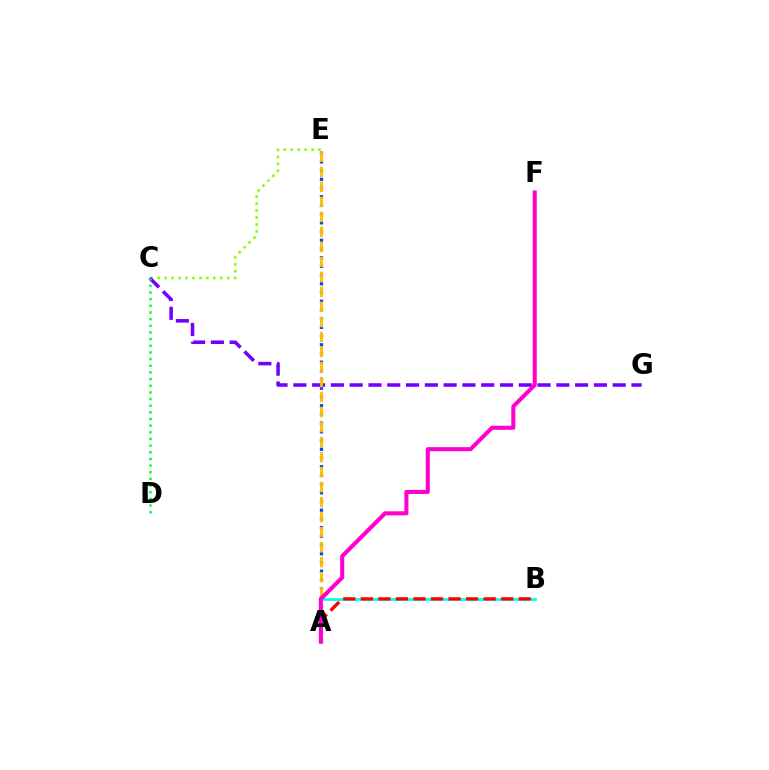{('A', 'E'): [{'color': '#004bff', 'line_style': 'dotted', 'thickness': 2.37}, {'color': '#ffbd00', 'line_style': 'dashed', 'thickness': 2.04}], ('C', 'E'): [{'color': '#84ff00', 'line_style': 'dotted', 'thickness': 1.89}], ('A', 'B'): [{'color': '#00fff6', 'line_style': 'solid', 'thickness': 1.99}, {'color': '#ff0000', 'line_style': 'dashed', 'thickness': 2.38}], ('C', 'G'): [{'color': '#7200ff', 'line_style': 'dashed', 'thickness': 2.55}], ('C', 'D'): [{'color': '#00ff39', 'line_style': 'dotted', 'thickness': 1.81}], ('A', 'F'): [{'color': '#ff00cf', 'line_style': 'solid', 'thickness': 2.93}]}